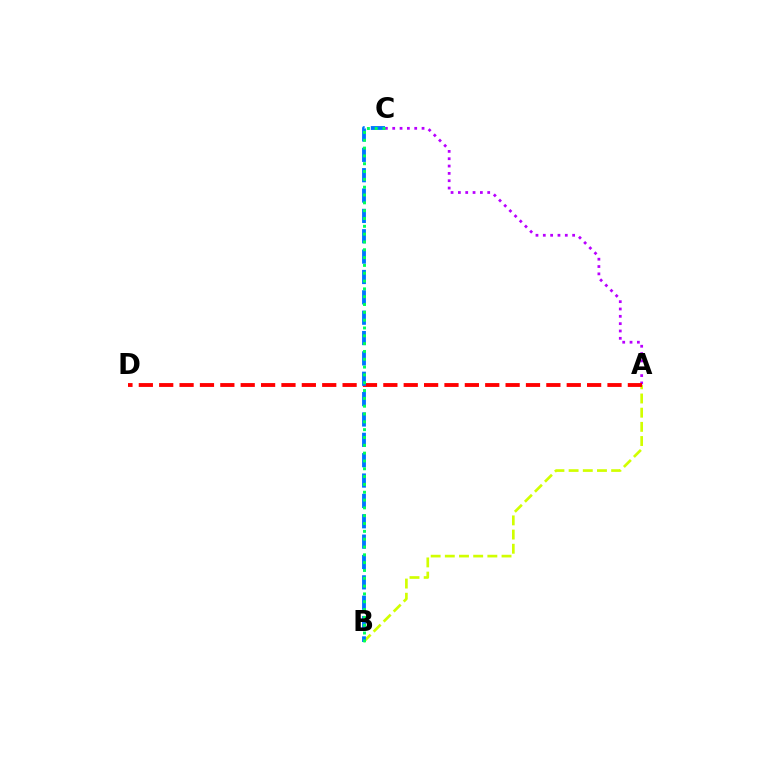{('A', 'C'): [{'color': '#b900ff', 'line_style': 'dotted', 'thickness': 1.99}], ('A', 'B'): [{'color': '#d1ff00', 'line_style': 'dashed', 'thickness': 1.93}], ('A', 'D'): [{'color': '#ff0000', 'line_style': 'dashed', 'thickness': 2.77}], ('B', 'C'): [{'color': '#0074ff', 'line_style': 'dashed', 'thickness': 2.77}, {'color': '#00ff5c', 'line_style': 'dotted', 'thickness': 2.13}]}